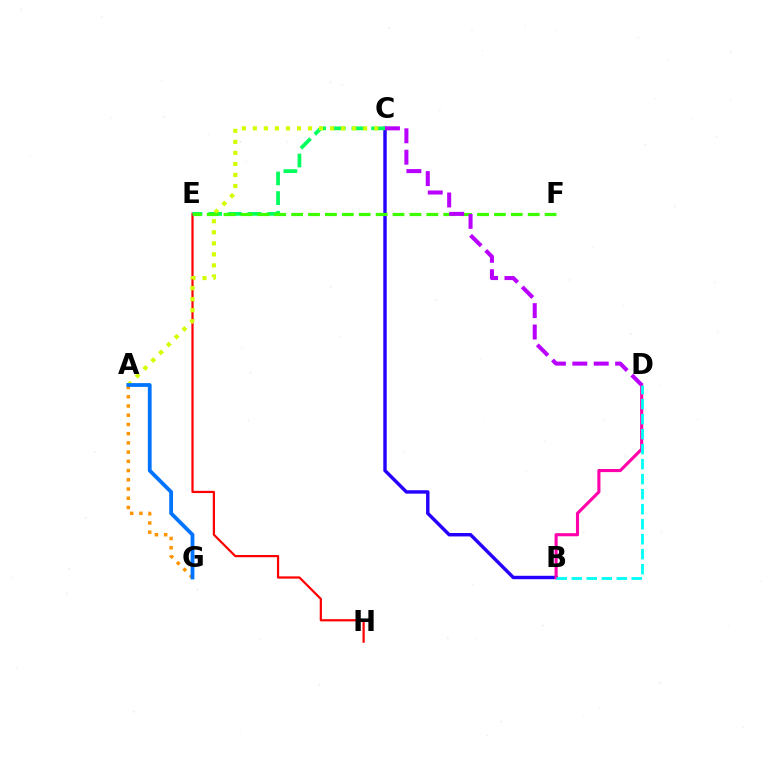{('A', 'G'): [{'color': '#ff9400', 'line_style': 'dotted', 'thickness': 2.51}, {'color': '#0074ff', 'line_style': 'solid', 'thickness': 2.73}], ('E', 'H'): [{'color': '#ff0000', 'line_style': 'solid', 'thickness': 1.6}], ('B', 'C'): [{'color': '#2500ff', 'line_style': 'solid', 'thickness': 2.47}], ('B', 'D'): [{'color': '#ff00ac', 'line_style': 'solid', 'thickness': 2.23}, {'color': '#00fff6', 'line_style': 'dashed', 'thickness': 2.04}], ('C', 'E'): [{'color': '#00ff5c', 'line_style': 'dashed', 'thickness': 2.67}], ('A', 'C'): [{'color': '#d1ff00', 'line_style': 'dotted', 'thickness': 3.0}], ('E', 'F'): [{'color': '#3dff00', 'line_style': 'dashed', 'thickness': 2.3}], ('C', 'D'): [{'color': '#b900ff', 'line_style': 'dashed', 'thickness': 2.91}]}